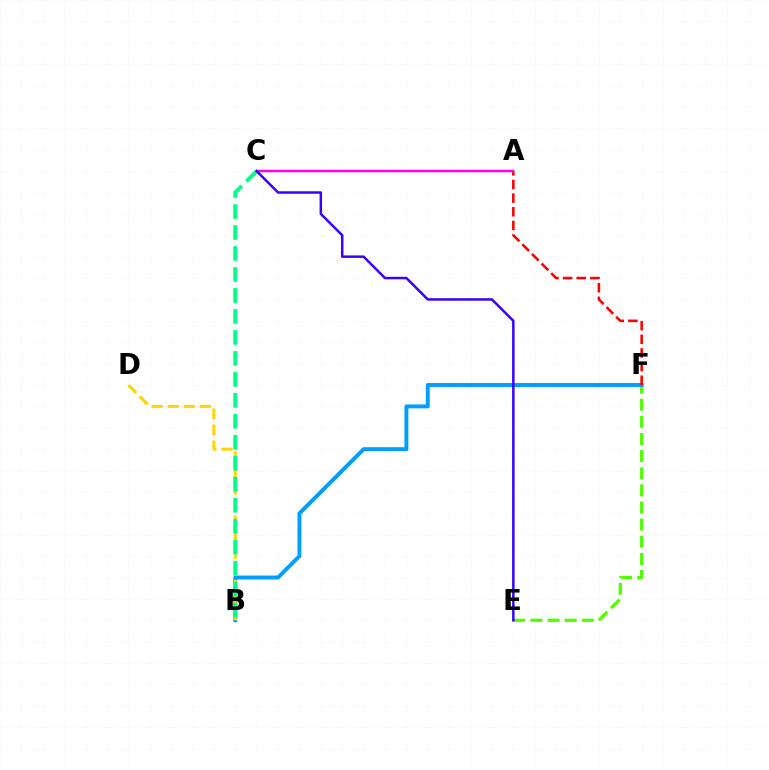{('E', 'F'): [{'color': '#4fff00', 'line_style': 'dashed', 'thickness': 2.33}], ('B', 'F'): [{'color': '#009eff', 'line_style': 'solid', 'thickness': 2.82}], ('A', 'F'): [{'color': '#ff0000', 'line_style': 'dashed', 'thickness': 1.85}], ('B', 'D'): [{'color': '#ffd500', 'line_style': 'dashed', 'thickness': 2.18}], ('A', 'C'): [{'color': '#ff00ed', 'line_style': 'solid', 'thickness': 1.77}], ('B', 'C'): [{'color': '#00ff86', 'line_style': 'dashed', 'thickness': 2.85}], ('C', 'E'): [{'color': '#3700ff', 'line_style': 'solid', 'thickness': 1.79}]}